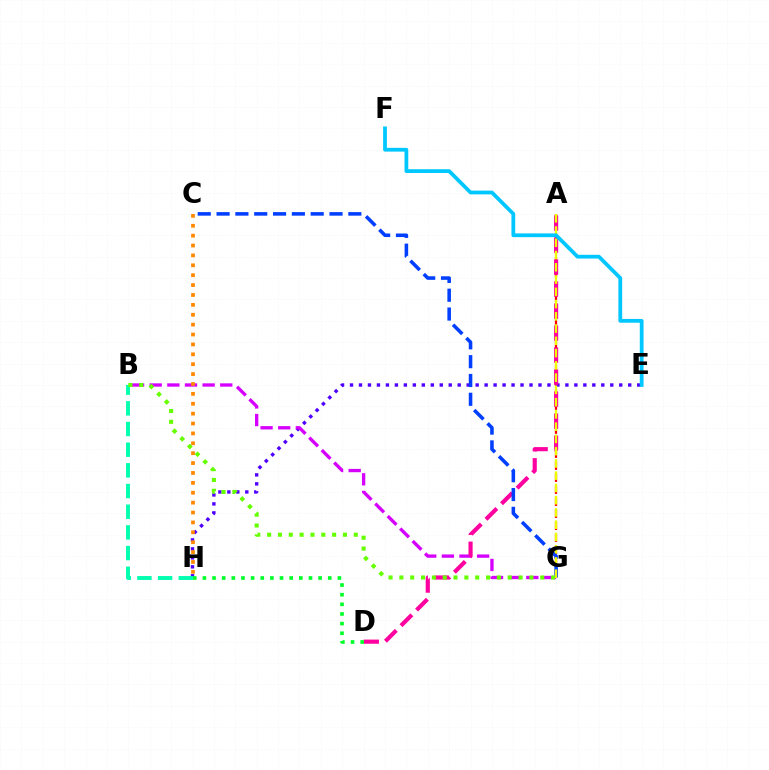{('A', 'G'): [{'color': '#ff0000', 'line_style': 'dashed', 'thickness': 1.63}, {'color': '#eeff00', 'line_style': 'dashed', 'thickness': 1.67}], ('E', 'H'): [{'color': '#4f00ff', 'line_style': 'dotted', 'thickness': 2.44}], ('B', 'G'): [{'color': '#d600ff', 'line_style': 'dashed', 'thickness': 2.4}, {'color': '#66ff00', 'line_style': 'dotted', 'thickness': 2.94}], ('A', 'D'): [{'color': '#ff00a0', 'line_style': 'dashed', 'thickness': 2.99}], ('C', 'H'): [{'color': '#ff8800', 'line_style': 'dotted', 'thickness': 2.69}], ('B', 'H'): [{'color': '#00ffaf', 'line_style': 'dashed', 'thickness': 2.81}], ('C', 'G'): [{'color': '#003fff', 'line_style': 'dashed', 'thickness': 2.56}], ('D', 'H'): [{'color': '#00ff27', 'line_style': 'dotted', 'thickness': 2.62}], ('E', 'F'): [{'color': '#00c7ff', 'line_style': 'solid', 'thickness': 2.72}]}